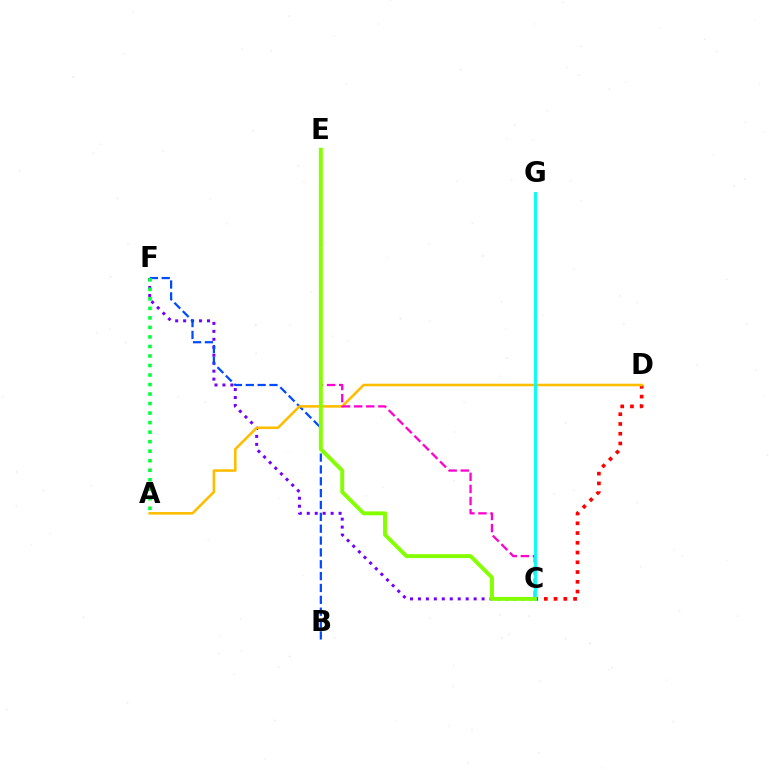{('C', 'D'): [{'color': '#ff0000', 'line_style': 'dotted', 'thickness': 2.65}], ('C', 'F'): [{'color': '#7200ff', 'line_style': 'dotted', 'thickness': 2.16}], ('B', 'F'): [{'color': '#004bff', 'line_style': 'dashed', 'thickness': 1.61}], ('A', 'F'): [{'color': '#00ff39', 'line_style': 'dotted', 'thickness': 2.59}], ('A', 'D'): [{'color': '#ffbd00', 'line_style': 'solid', 'thickness': 1.85}], ('C', 'E'): [{'color': '#ff00cf', 'line_style': 'dashed', 'thickness': 1.64}, {'color': '#84ff00', 'line_style': 'solid', 'thickness': 2.82}], ('C', 'G'): [{'color': '#00fff6', 'line_style': 'solid', 'thickness': 2.05}]}